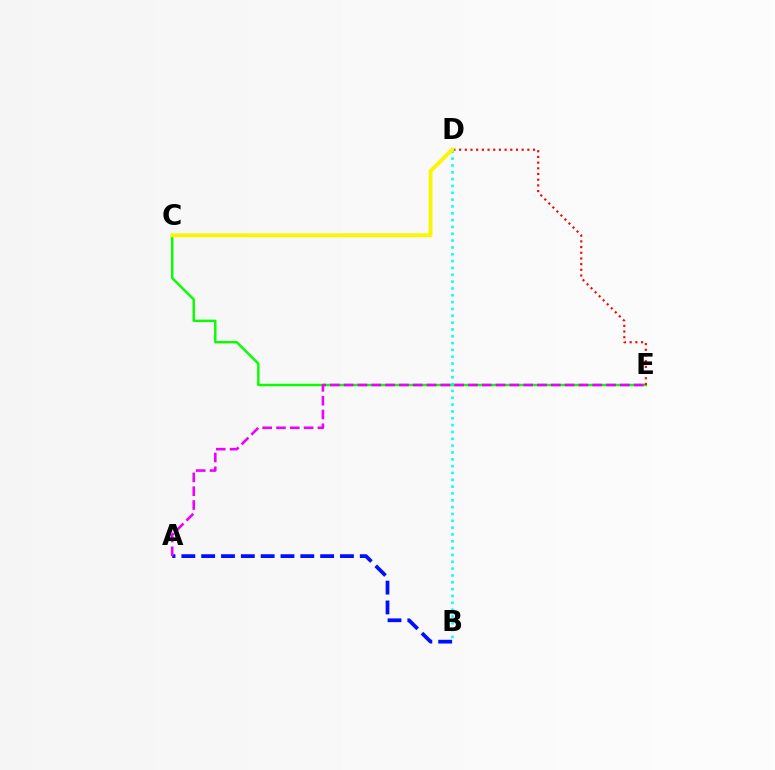{('C', 'E'): [{'color': '#08ff00', 'line_style': 'solid', 'thickness': 1.76}], ('A', 'B'): [{'color': '#0010ff', 'line_style': 'dashed', 'thickness': 2.69}], ('B', 'D'): [{'color': '#00fff6', 'line_style': 'dotted', 'thickness': 1.86}], ('D', 'E'): [{'color': '#ff0000', 'line_style': 'dotted', 'thickness': 1.55}], ('A', 'E'): [{'color': '#ee00ff', 'line_style': 'dashed', 'thickness': 1.88}], ('C', 'D'): [{'color': '#fcf500', 'line_style': 'solid', 'thickness': 2.76}]}